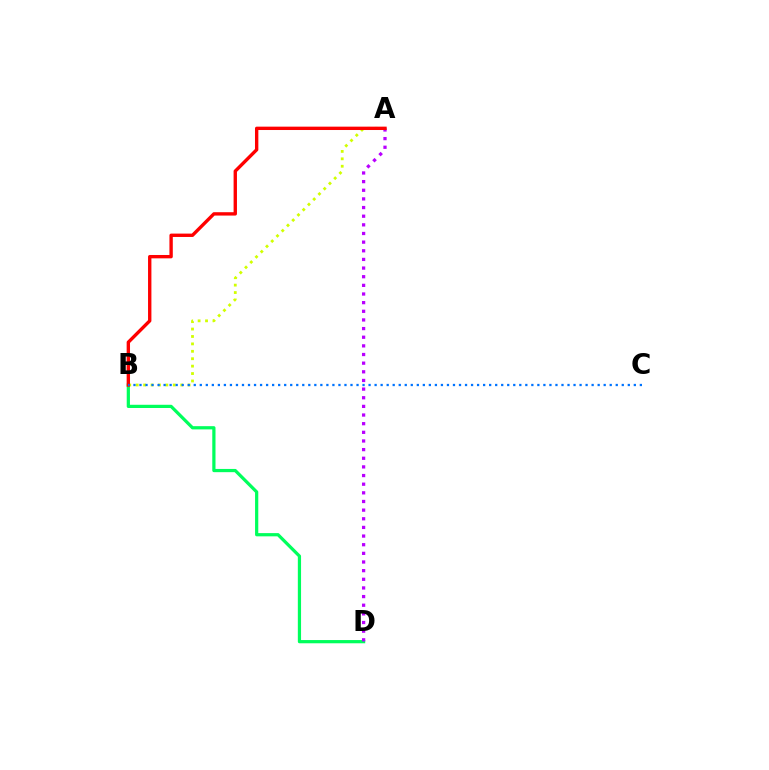{('B', 'D'): [{'color': '#00ff5c', 'line_style': 'solid', 'thickness': 2.32}], ('A', 'B'): [{'color': '#d1ff00', 'line_style': 'dotted', 'thickness': 2.02}, {'color': '#ff0000', 'line_style': 'solid', 'thickness': 2.42}], ('A', 'D'): [{'color': '#b900ff', 'line_style': 'dotted', 'thickness': 2.35}], ('B', 'C'): [{'color': '#0074ff', 'line_style': 'dotted', 'thickness': 1.64}]}